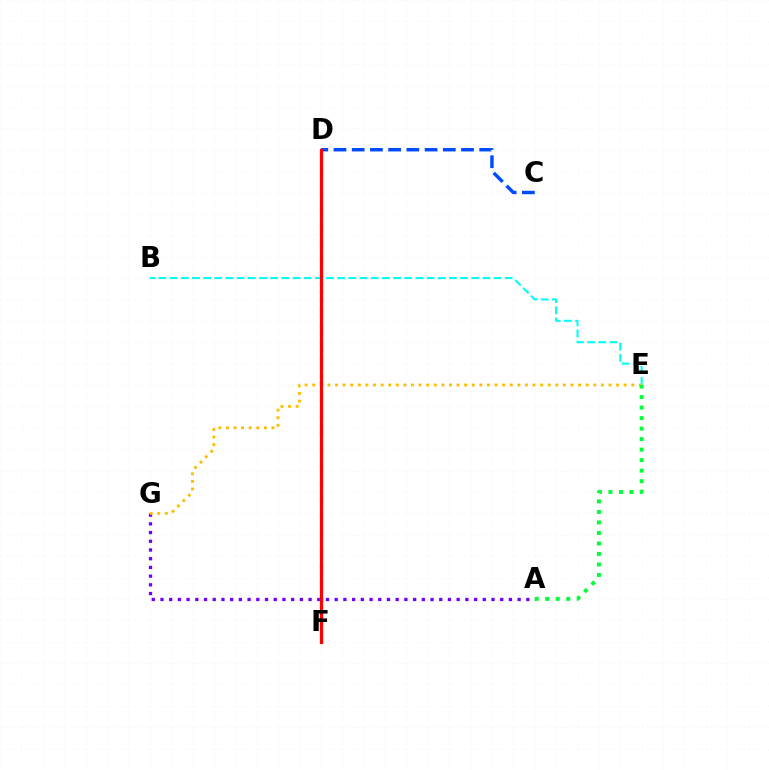{('A', 'G'): [{'color': '#7200ff', 'line_style': 'dotted', 'thickness': 2.37}], ('C', 'D'): [{'color': '#004bff', 'line_style': 'dashed', 'thickness': 2.48}], ('B', 'E'): [{'color': '#00fff6', 'line_style': 'dashed', 'thickness': 1.52}], ('D', 'F'): [{'color': '#ff00cf', 'line_style': 'dotted', 'thickness': 2.25}, {'color': '#84ff00', 'line_style': 'dashed', 'thickness': 2.32}, {'color': '#ff0000', 'line_style': 'solid', 'thickness': 2.25}], ('E', 'G'): [{'color': '#ffbd00', 'line_style': 'dotted', 'thickness': 2.06}], ('A', 'E'): [{'color': '#00ff39', 'line_style': 'dotted', 'thickness': 2.86}]}